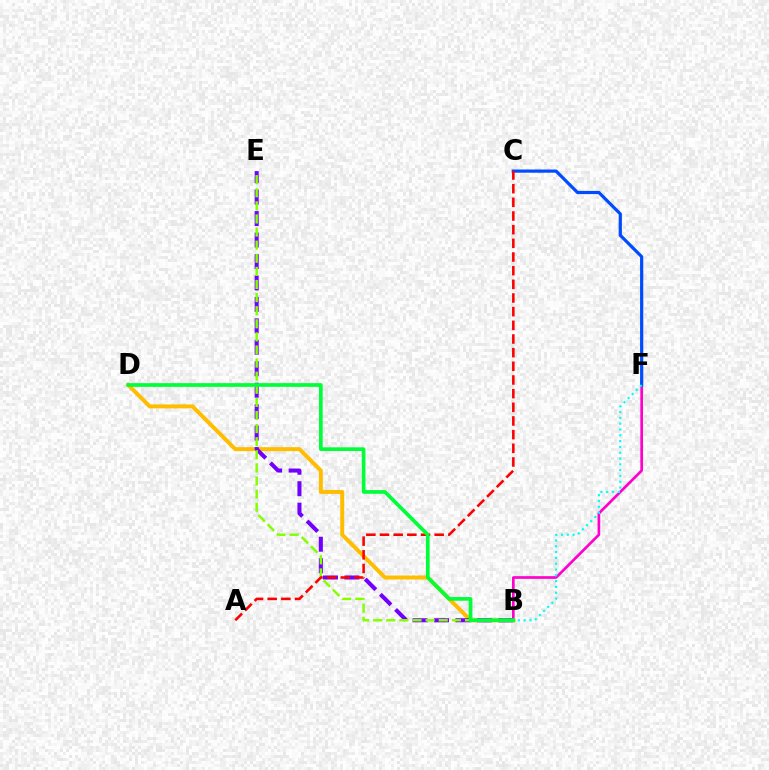{('B', 'F'): [{'color': '#ff00cf', 'line_style': 'solid', 'thickness': 1.93}, {'color': '#00fff6', 'line_style': 'dotted', 'thickness': 1.58}], ('B', 'D'): [{'color': '#ffbd00', 'line_style': 'solid', 'thickness': 2.86}, {'color': '#00ff39', 'line_style': 'solid', 'thickness': 2.66}], ('B', 'E'): [{'color': '#7200ff', 'line_style': 'dashed', 'thickness': 2.91}, {'color': '#84ff00', 'line_style': 'dashed', 'thickness': 1.78}], ('C', 'F'): [{'color': '#004bff', 'line_style': 'solid', 'thickness': 2.3}], ('A', 'C'): [{'color': '#ff0000', 'line_style': 'dashed', 'thickness': 1.86}]}